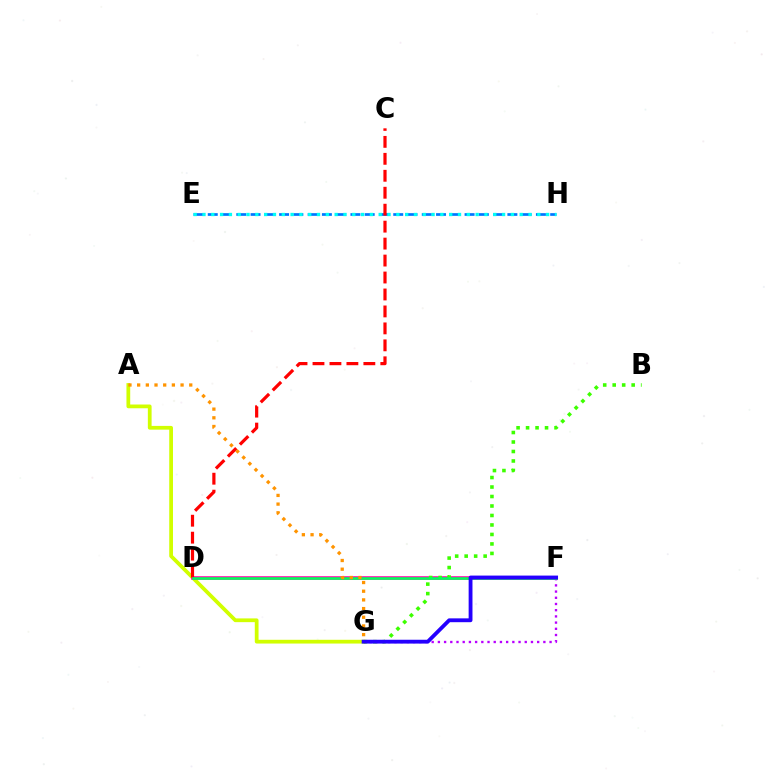{('F', 'G'): [{'color': '#b900ff', 'line_style': 'dotted', 'thickness': 1.69}, {'color': '#2500ff', 'line_style': 'solid', 'thickness': 2.76}], ('E', 'H'): [{'color': '#0074ff', 'line_style': 'dashed', 'thickness': 1.94}, {'color': '#00fff6', 'line_style': 'dotted', 'thickness': 2.39}], ('A', 'G'): [{'color': '#d1ff00', 'line_style': 'solid', 'thickness': 2.7}, {'color': '#ff9400', 'line_style': 'dotted', 'thickness': 2.36}], ('D', 'F'): [{'color': '#ff00ac', 'line_style': 'solid', 'thickness': 2.58}, {'color': '#00ff5c', 'line_style': 'solid', 'thickness': 1.86}], ('C', 'D'): [{'color': '#ff0000', 'line_style': 'dashed', 'thickness': 2.3}], ('B', 'G'): [{'color': '#3dff00', 'line_style': 'dotted', 'thickness': 2.58}]}